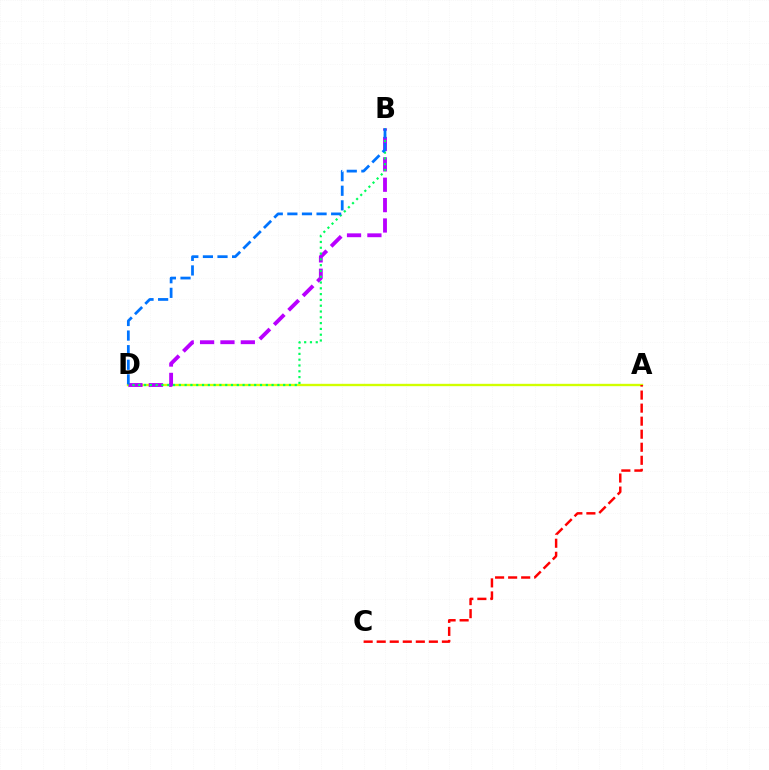{('A', 'D'): [{'color': '#d1ff00', 'line_style': 'solid', 'thickness': 1.7}], ('B', 'D'): [{'color': '#b900ff', 'line_style': 'dashed', 'thickness': 2.77}, {'color': '#00ff5c', 'line_style': 'dotted', 'thickness': 1.57}, {'color': '#0074ff', 'line_style': 'dashed', 'thickness': 1.98}], ('A', 'C'): [{'color': '#ff0000', 'line_style': 'dashed', 'thickness': 1.77}]}